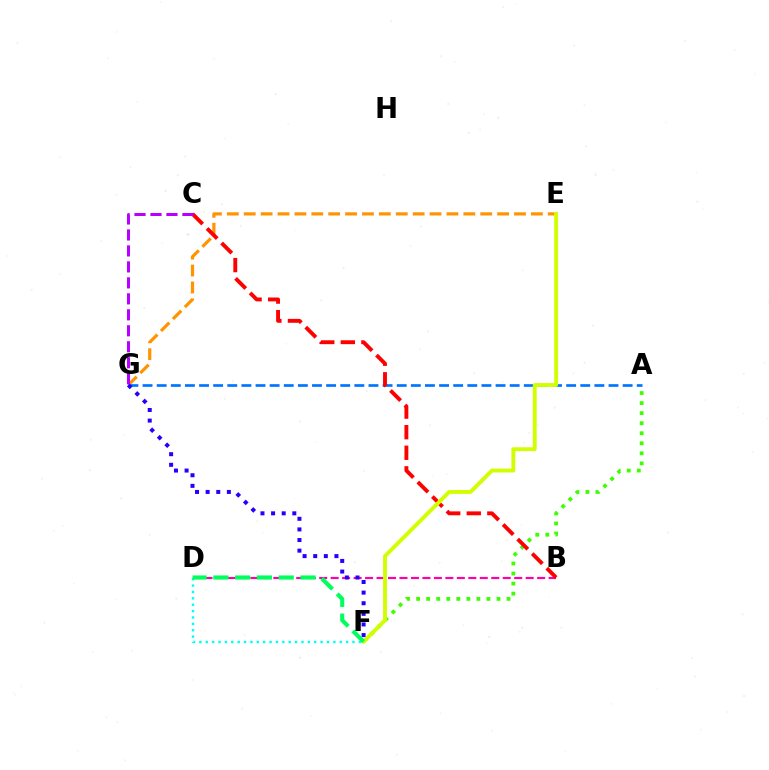{('A', 'F'): [{'color': '#3dff00', 'line_style': 'dotted', 'thickness': 2.73}], ('E', 'G'): [{'color': '#ff9400', 'line_style': 'dashed', 'thickness': 2.29}], ('D', 'F'): [{'color': '#00fff6', 'line_style': 'dotted', 'thickness': 1.73}, {'color': '#00ff5c', 'line_style': 'dashed', 'thickness': 2.96}], ('A', 'G'): [{'color': '#0074ff', 'line_style': 'dashed', 'thickness': 1.92}], ('B', 'D'): [{'color': '#ff00ac', 'line_style': 'dashed', 'thickness': 1.56}], ('F', 'G'): [{'color': '#2500ff', 'line_style': 'dotted', 'thickness': 2.88}], ('B', 'C'): [{'color': '#ff0000', 'line_style': 'dashed', 'thickness': 2.8}], ('E', 'F'): [{'color': '#d1ff00', 'line_style': 'solid', 'thickness': 2.79}], ('C', 'G'): [{'color': '#b900ff', 'line_style': 'dashed', 'thickness': 2.17}]}